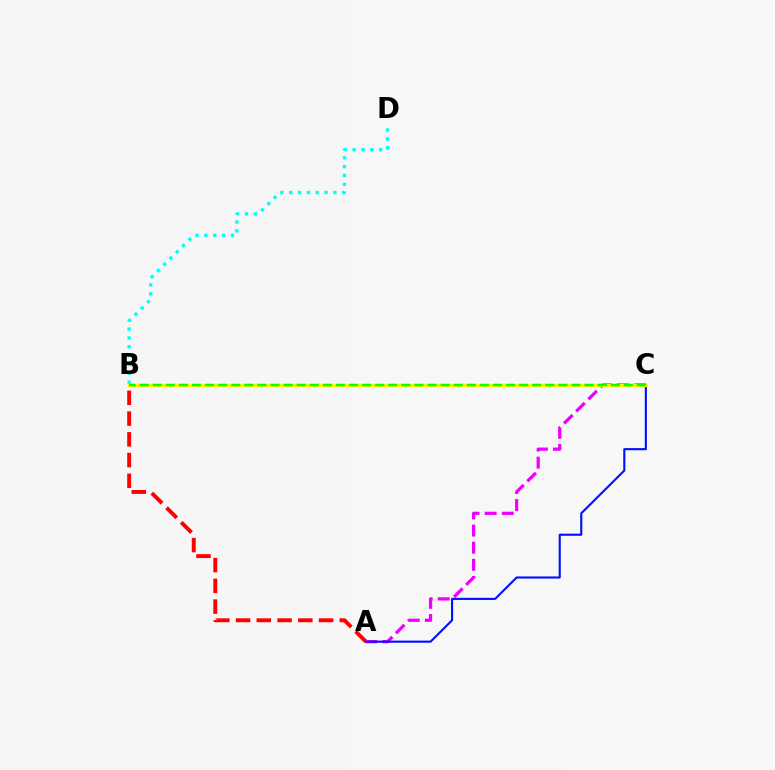{('A', 'B'): [{'color': '#ff0000', 'line_style': 'dashed', 'thickness': 2.82}], ('A', 'C'): [{'color': '#ee00ff', 'line_style': 'dashed', 'thickness': 2.33}, {'color': '#0010ff', 'line_style': 'solid', 'thickness': 1.52}], ('B', 'C'): [{'color': '#fcf500', 'line_style': 'solid', 'thickness': 2.37}, {'color': '#08ff00', 'line_style': 'dashed', 'thickness': 1.78}], ('B', 'D'): [{'color': '#00fff6', 'line_style': 'dotted', 'thickness': 2.4}]}